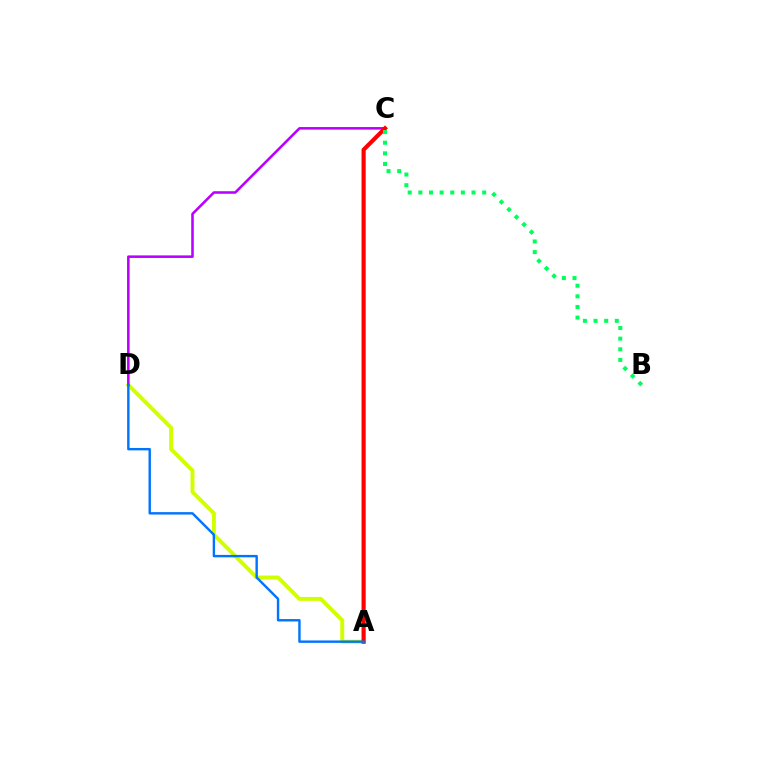{('A', 'D'): [{'color': '#d1ff00', 'line_style': 'solid', 'thickness': 2.83}, {'color': '#0074ff', 'line_style': 'solid', 'thickness': 1.73}], ('C', 'D'): [{'color': '#b900ff', 'line_style': 'solid', 'thickness': 1.84}], ('A', 'C'): [{'color': '#ff0000', 'line_style': 'solid', 'thickness': 2.99}], ('B', 'C'): [{'color': '#00ff5c', 'line_style': 'dotted', 'thickness': 2.89}]}